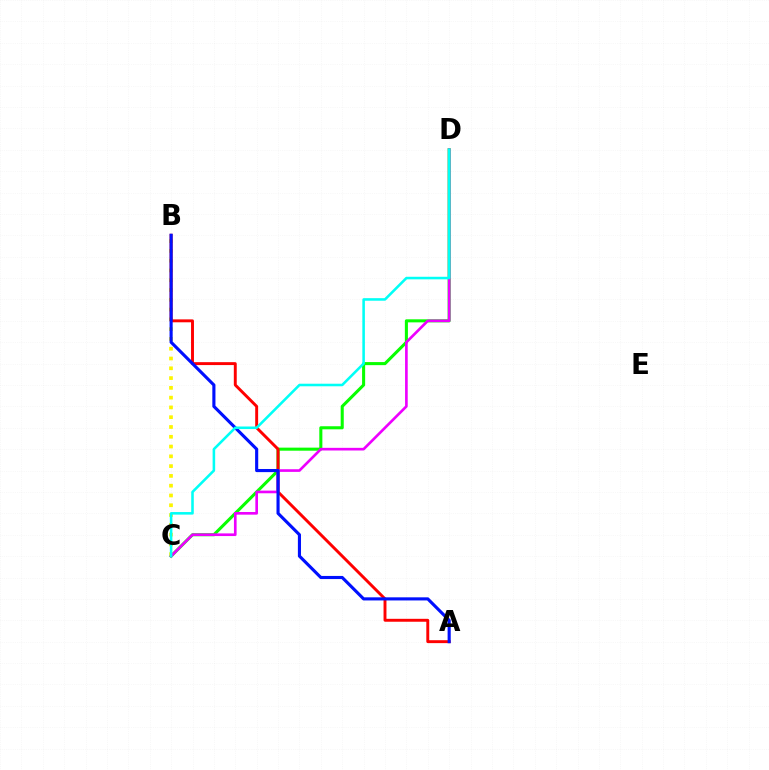{('C', 'D'): [{'color': '#08ff00', 'line_style': 'solid', 'thickness': 2.21}, {'color': '#ee00ff', 'line_style': 'solid', 'thickness': 1.91}, {'color': '#00fff6', 'line_style': 'solid', 'thickness': 1.84}], ('B', 'C'): [{'color': '#fcf500', 'line_style': 'dotted', 'thickness': 2.66}], ('A', 'B'): [{'color': '#ff0000', 'line_style': 'solid', 'thickness': 2.1}, {'color': '#0010ff', 'line_style': 'solid', 'thickness': 2.25}]}